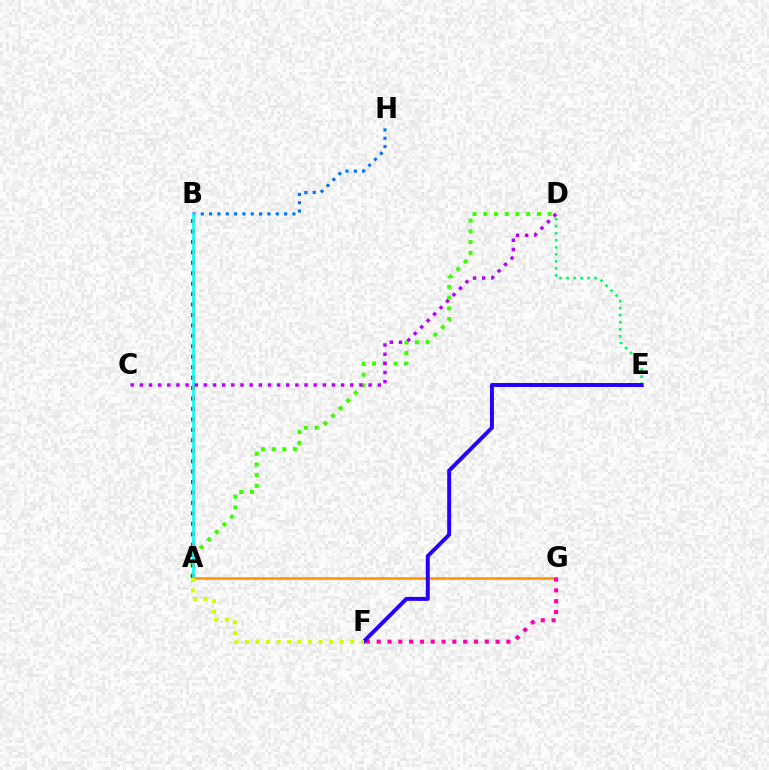{('A', 'D'): [{'color': '#3dff00', 'line_style': 'dotted', 'thickness': 2.91}], ('B', 'H'): [{'color': '#0074ff', 'line_style': 'dotted', 'thickness': 2.26}], ('A', 'B'): [{'color': '#ff0000', 'line_style': 'dotted', 'thickness': 2.84}, {'color': '#00fff6', 'line_style': 'solid', 'thickness': 1.88}], ('D', 'E'): [{'color': '#00ff5c', 'line_style': 'dotted', 'thickness': 1.91}], ('A', 'G'): [{'color': '#ff9400', 'line_style': 'solid', 'thickness': 1.84}], ('C', 'D'): [{'color': '#b900ff', 'line_style': 'dotted', 'thickness': 2.49}], ('F', 'G'): [{'color': '#ff00ac', 'line_style': 'dotted', 'thickness': 2.94}], ('E', 'F'): [{'color': '#2500ff', 'line_style': 'solid', 'thickness': 2.85}], ('A', 'F'): [{'color': '#d1ff00', 'line_style': 'dotted', 'thickness': 2.86}]}